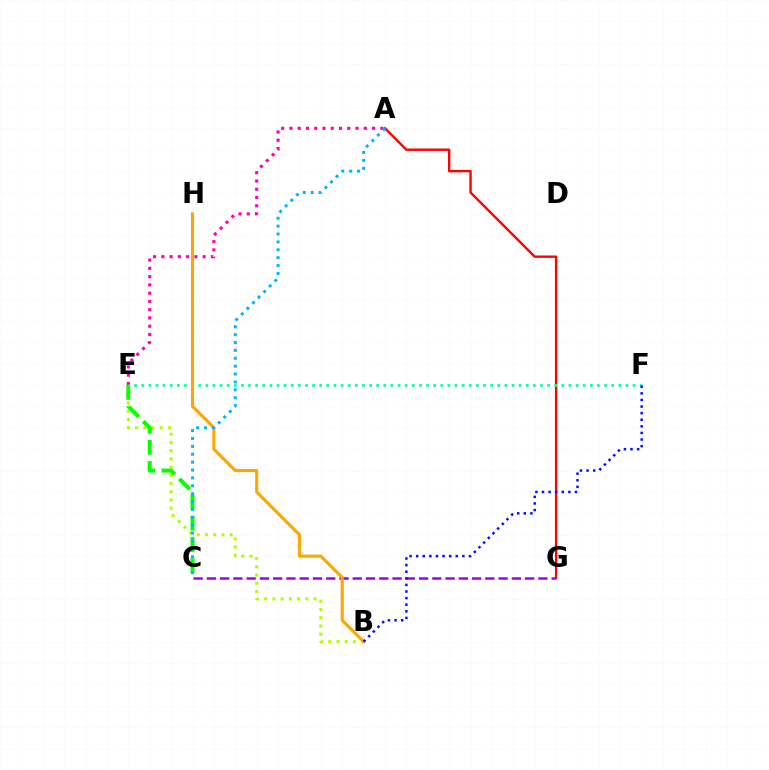{('C', 'G'): [{'color': '#9b00ff', 'line_style': 'dashed', 'thickness': 1.8}], ('B', 'E'): [{'color': '#b3ff00', 'line_style': 'dotted', 'thickness': 2.23}], ('A', 'E'): [{'color': '#ff00bd', 'line_style': 'dotted', 'thickness': 2.25}], ('A', 'G'): [{'color': '#ff0000', 'line_style': 'solid', 'thickness': 1.72}], ('C', 'E'): [{'color': '#08ff00', 'line_style': 'dashed', 'thickness': 2.89}], ('E', 'F'): [{'color': '#00ff9d', 'line_style': 'dotted', 'thickness': 1.93}], ('B', 'H'): [{'color': '#ffa500', 'line_style': 'solid', 'thickness': 2.22}], ('A', 'C'): [{'color': '#00b5ff', 'line_style': 'dotted', 'thickness': 2.14}], ('B', 'F'): [{'color': '#0010ff', 'line_style': 'dotted', 'thickness': 1.79}]}